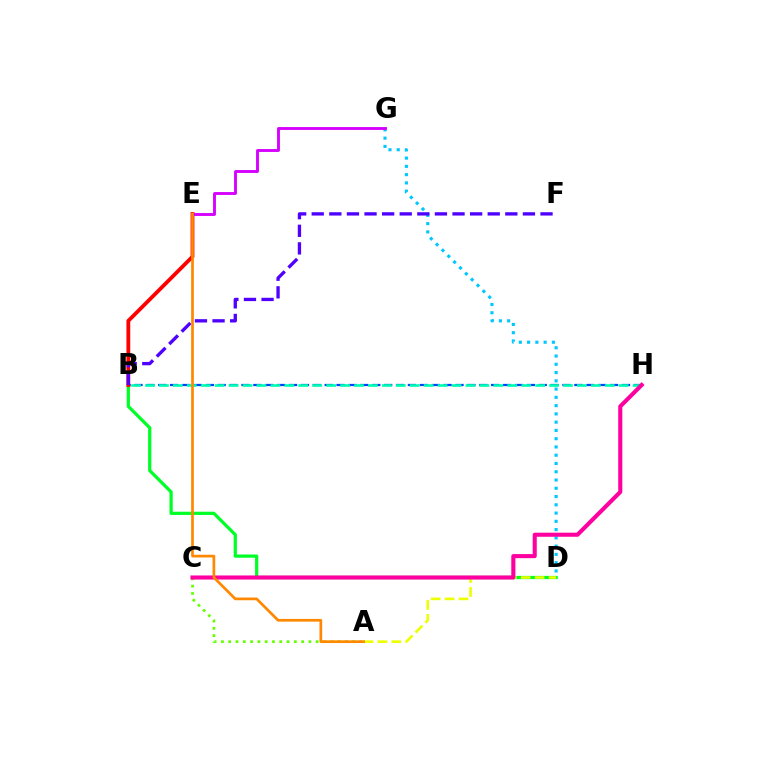{('B', 'H'): [{'color': '#003fff', 'line_style': 'dashed', 'thickness': 1.62}, {'color': '#00ffaf', 'line_style': 'dashed', 'thickness': 1.89}], ('B', 'D'): [{'color': '#00ff27', 'line_style': 'solid', 'thickness': 2.33}], ('A', 'D'): [{'color': '#eeff00', 'line_style': 'dashed', 'thickness': 1.89}], ('A', 'C'): [{'color': '#66ff00', 'line_style': 'dotted', 'thickness': 1.98}], ('B', 'E'): [{'color': '#ff0000', 'line_style': 'solid', 'thickness': 2.75}], ('D', 'G'): [{'color': '#00c7ff', 'line_style': 'dotted', 'thickness': 2.25}], ('C', 'H'): [{'color': '#ff00a0', 'line_style': 'solid', 'thickness': 2.94}], ('B', 'F'): [{'color': '#4f00ff', 'line_style': 'dashed', 'thickness': 2.39}], ('E', 'G'): [{'color': '#d600ff', 'line_style': 'solid', 'thickness': 2.07}], ('A', 'E'): [{'color': '#ff8800', 'line_style': 'solid', 'thickness': 1.95}]}